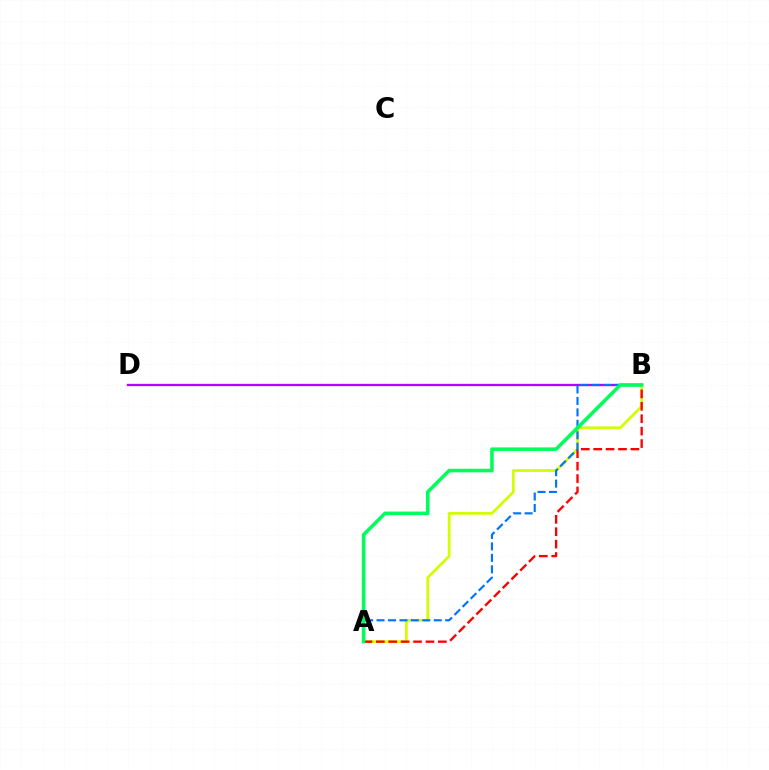{('B', 'D'): [{'color': '#b900ff', 'line_style': 'solid', 'thickness': 1.67}], ('A', 'B'): [{'color': '#d1ff00', 'line_style': 'solid', 'thickness': 1.97}, {'color': '#ff0000', 'line_style': 'dashed', 'thickness': 1.68}, {'color': '#0074ff', 'line_style': 'dashed', 'thickness': 1.55}, {'color': '#00ff5c', 'line_style': 'solid', 'thickness': 2.57}]}